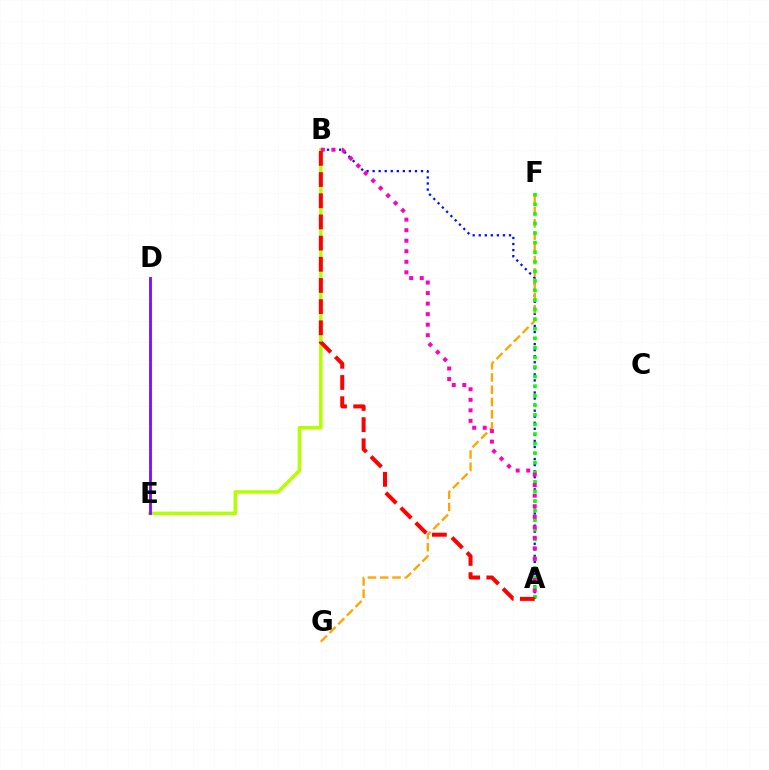{('A', 'B'): [{'color': '#0010ff', 'line_style': 'dotted', 'thickness': 1.64}, {'color': '#ff00bd', 'line_style': 'dotted', 'thickness': 2.86}, {'color': '#ff0000', 'line_style': 'dashed', 'thickness': 2.88}], ('D', 'E'): [{'color': '#00ff9d', 'line_style': 'solid', 'thickness': 1.93}, {'color': '#00b5ff', 'line_style': 'solid', 'thickness': 2.17}, {'color': '#9b00ff', 'line_style': 'solid', 'thickness': 1.83}], ('B', 'E'): [{'color': '#b3ff00', 'line_style': 'solid', 'thickness': 2.53}], ('F', 'G'): [{'color': '#ffa500', 'line_style': 'dashed', 'thickness': 1.67}], ('A', 'F'): [{'color': '#08ff00', 'line_style': 'dotted', 'thickness': 2.6}]}